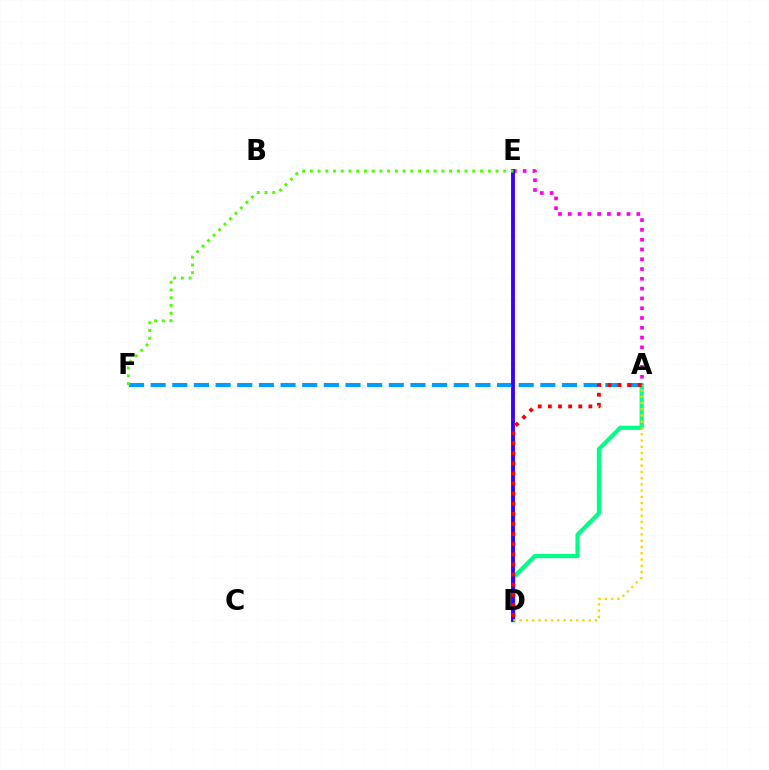{('A', 'D'): [{'color': '#00ff86', 'line_style': 'solid', 'thickness': 2.99}, {'color': '#ff0000', 'line_style': 'dotted', 'thickness': 2.75}, {'color': '#ffd500', 'line_style': 'dotted', 'thickness': 1.7}], ('A', 'F'): [{'color': '#009eff', 'line_style': 'dashed', 'thickness': 2.94}], ('A', 'E'): [{'color': '#ff00ed', 'line_style': 'dotted', 'thickness': 2.66}], ('D', 'E'): [{'color': '#3700ff', 'line_style': 'solid', 'thickness': 2.77}], ('E', 'F'): [{'color': '#4fff00', 'line_style': 'dotted', 'thickness': 2.1}]}